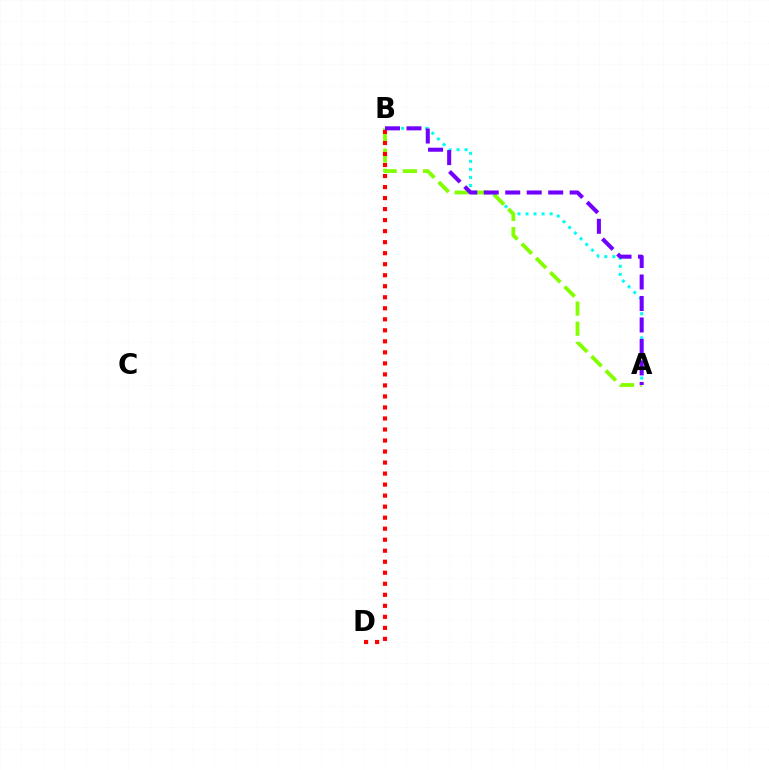{('A', 'B'): [{'color': '#00fff6', 'line_style': 'dotted', 'thickness': 2.18}, {'color': '#84ff00', 'line_style': 'dashed', 'thickness': 2.74}, {'color': '#7200ff', 'line_style': 'dashed', 'thickness': 2.92}], ('B', 'D'): [{'color': '#ff0000', 'line_style': 'dotted', 'thickness': 2.99}]}